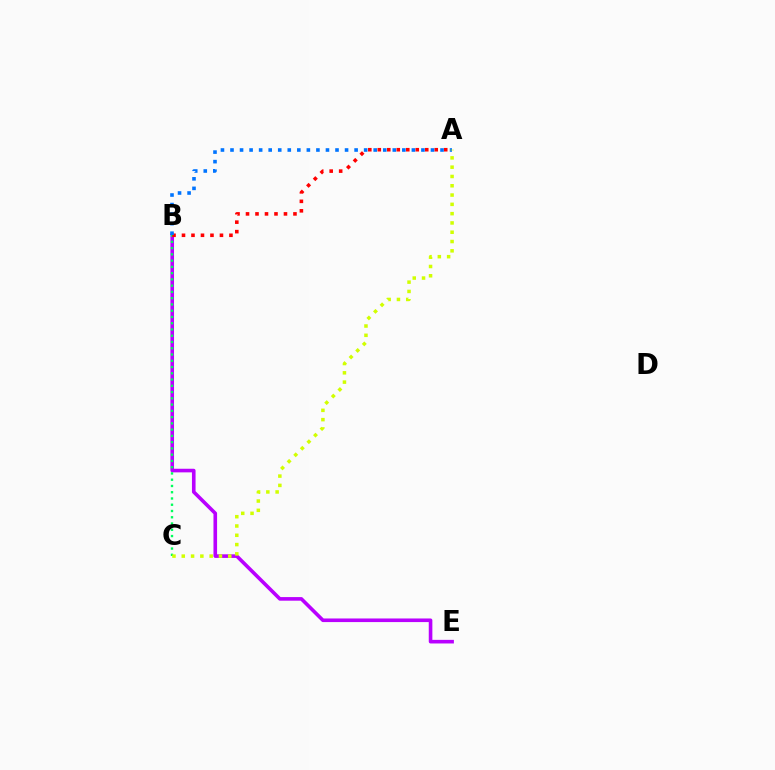{('B', 'E'): [{'color': '#b900ff', 'line_style': 'solid', 'thickness': 2.6}], ('B', 'C'): [{'color': '#00ff5c', 'line_style': 'dotted', 'thickness': 1.7}], ('A', 'B'): [{'color': '#ff0000', 'line_style': 'dotted', 'thickness': 2.58}, {'color': '#0074ff', 'line_style': 'dotted', 'thickness': 2.59}], ('A', 'C'): [{'color': '#d1ff00', 'line_style': 'dotted', 'thickness': 2.53}]}